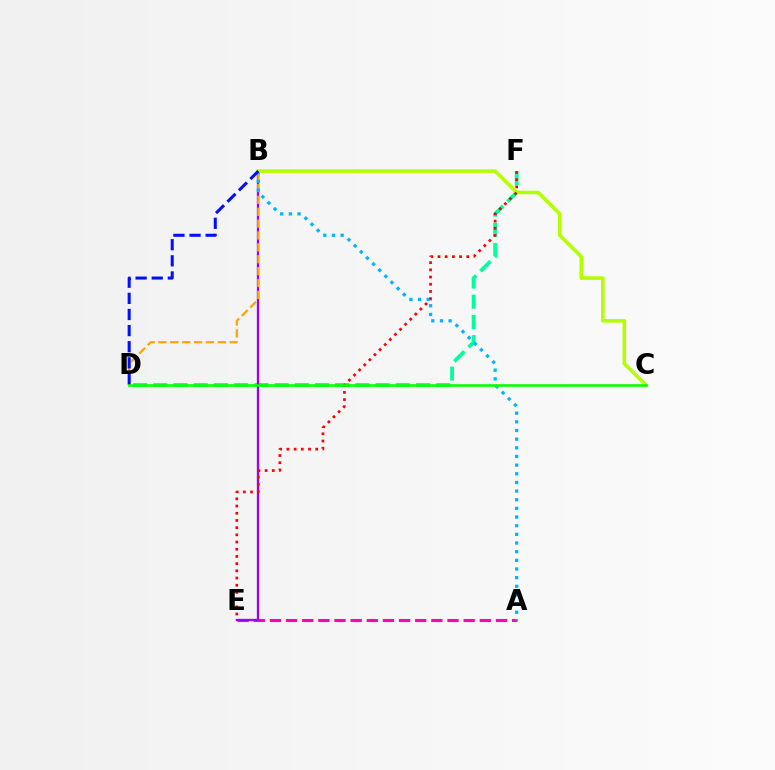{('A', 'E'): [{'color': '#ff00bd', 'line_style': 'dashed', 'thickness': 2.19}], ('D', 'F'): [{'color': '#00ff9d', 'line_style': 'dashed', 'thickness': 2.75}], ('B', 'E'): [{'color': '#9b00ff', 'line_style': 'solid', 'thickness': 1.67}], ('B', 'D'): [{'color': '#ffa500', 'line_style': 'dashed', 'thickness': 1.61}, {'color': '#0010ff', 'line_style': 'dashed', 'thickness': 2.19}], ('A', 'B'): [{'color': '#00b5ff', 'line_style': 'dotted', 'thickness': 2.35}], ('B', 'C'): [{'color': '#b3ff00', 'line_style': 'solid', 'thickness': 2.56}], ('E', 'F'): [{'color': '#ff0000', 'line_style': 'dotted', 'thickness': 1.96}], ('C', 'D'): [{'color': '#08ff00', 'line_style': 'solid', 'thickness': 1.89}]}